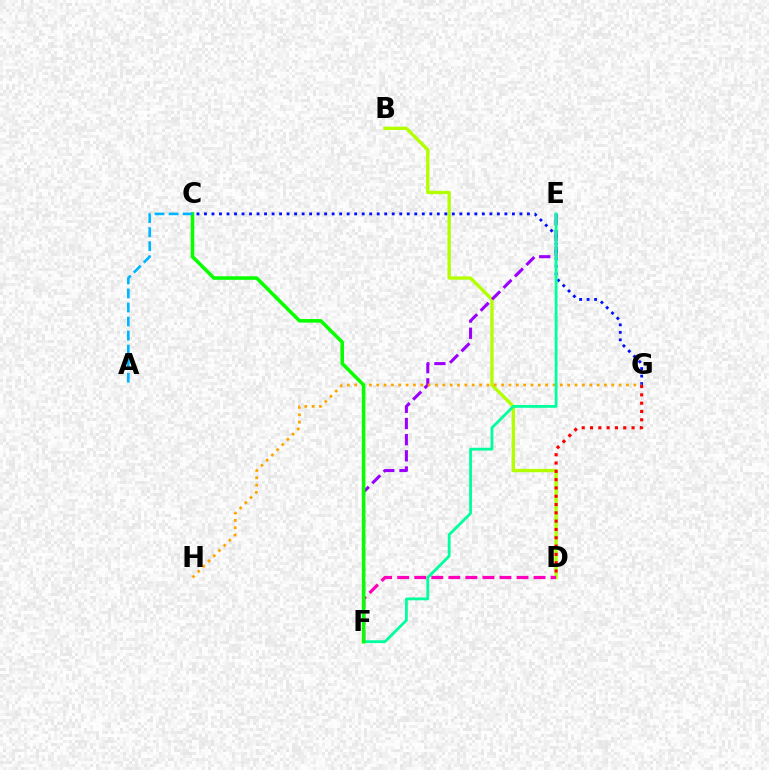{('B', 'D'): [{'color': '#b3ff00', 'line_style': 'solid', 'thickness': 2.41}], ('E', 'F'): [{'color': '#9b00ff', 'line_style': 'dashed', 'thickness': 2.2}, {'color': '#00ff9d', 'line_style': 'solid', 'thickness': 2.02}], ('C', 'G'): [{'color': '#0010ff', 'line_style': 'dotted', 'thickness': 2.04}], ('D', 'F'): [{'color': '#ff00bd', 'line_style': 'dashed', 'thickness': 2.32}], ('G', 'H'): [{'color': '#ffa500', 'line_style': 'dotted', 'thickness': 2.0}], ('D', 'G'): [{'color': '#ff0000', 'line_style': 'dotted', 'thickness': 2.26}], ('C', 'F'): [{'color': '#08ff00', 'line_style': 'solid', 'thickness': 2.56}], ('A', 'C'): [{'color': '#00b5ff', 'line_style': 'dashed', 'thickness': 1.91}]}